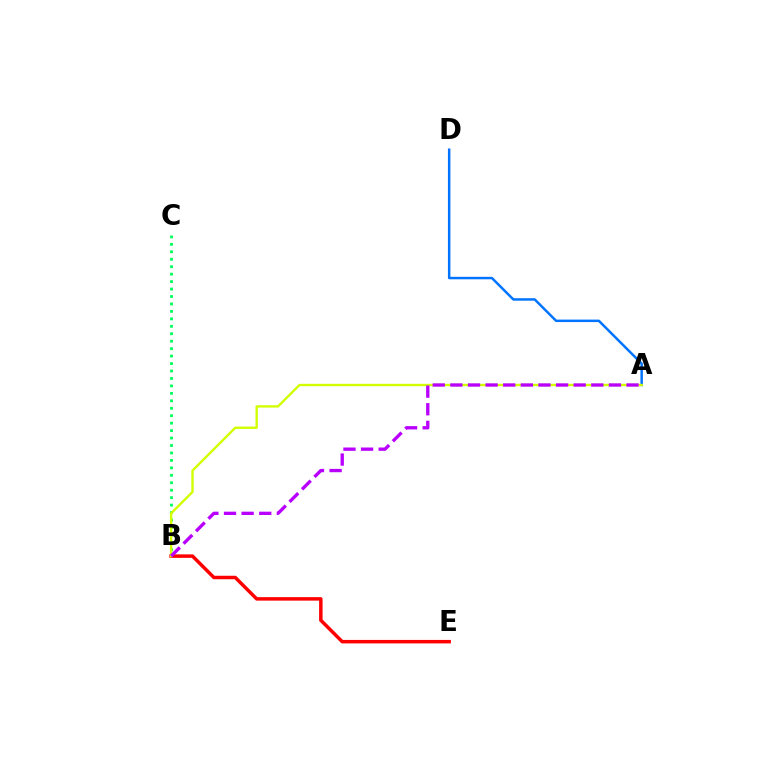{('A', 'D'): [{'color': '#0074ff', 'line_style': 'solid', 'thickness': 1.78}], ('B', 'E'): [{'color': '#ff0000', 'line_style': 'solid', 'thickness': 2.5}], ('B', 'C'): [{'color': '#00ff5c', 'line_style': 'dotted', 'thickness': 2.02}], ('A', 'B'): [{'color': '#d1ff00', 'line_style': 'solid', 'thickness': 1.7}, {'color': '#b900ff', 'line_style': 'dashed', 'thickness': 2.39}]}